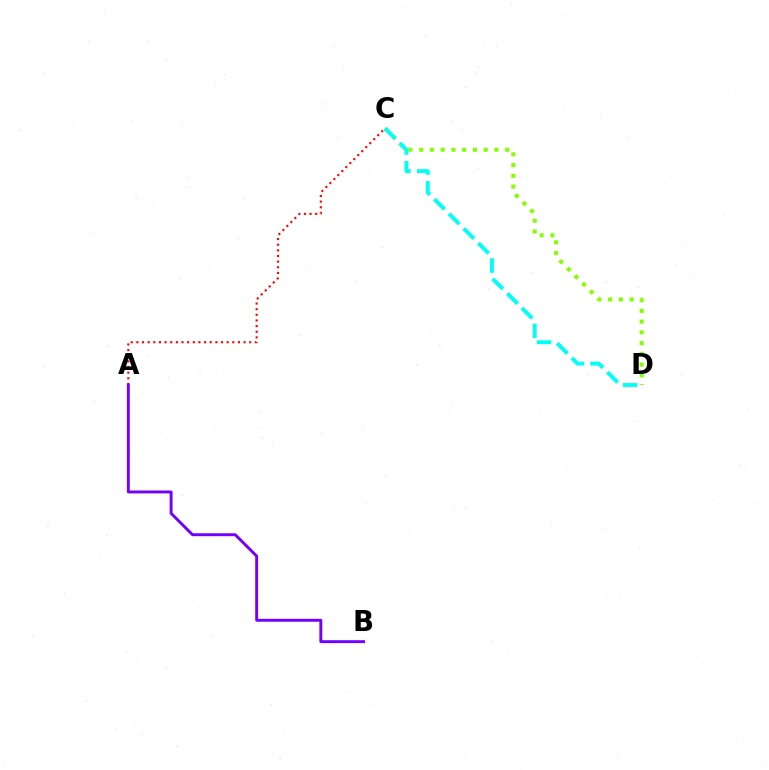{('A', 'C'): [{'color': '#ff0000', 'line_style': 'dotted', 'thickness': 1.53}], ('C', 'D'): [{'color': '#84ff00', 'line_style': 'dotted', 'thickness': 2.92}, {'color': '#00fff6', 'line_style': 'dashed', 'thickness': 2.82}], ('A', 'B'): [{'color': '#7200ff', 'line_style': 'solid', 'thickness': 2.1}]}